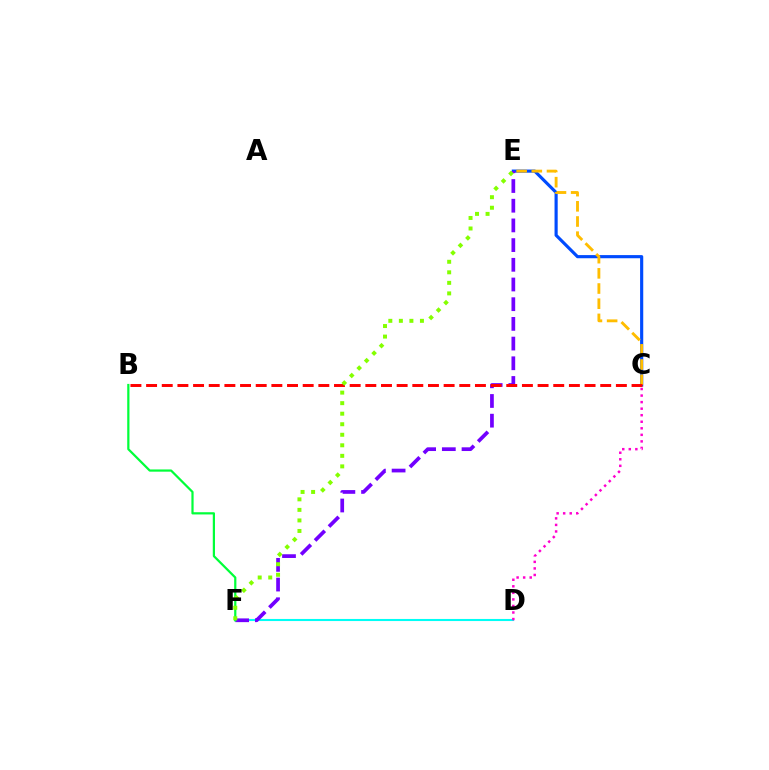{('D', 'F'): [{'color': '#00fff6', 'line_style': 'solid', 'thickness': 1.5}], ('C', 'E'): [{'color': '#004bff', 'line_style': 'solid', 'thickness': 2.27}, {'color': '#ffbd00', 'line_style': 'dashed', 'thickness': 2.06}], ('E', 'F'): [{'color': '#7200ff', 'line_style': 'dashed', 'thickness': 2.68}, {'color': '#84ff00', 'line_style': 'dotted', 'thickness': 2.86}], ('B', 'C'): [{'color': '#ff0000', 'line_style': 'dashed', 'thickness': 2.13}], ('B', 'F'): [{'color': '#00ff39', 'line_style': 'solid', 'thickness': 1.6}], ('C', 'D'): [{'color': '#ff00cf', 'line_style': 'dotted', 'thickness': 1.78}]}